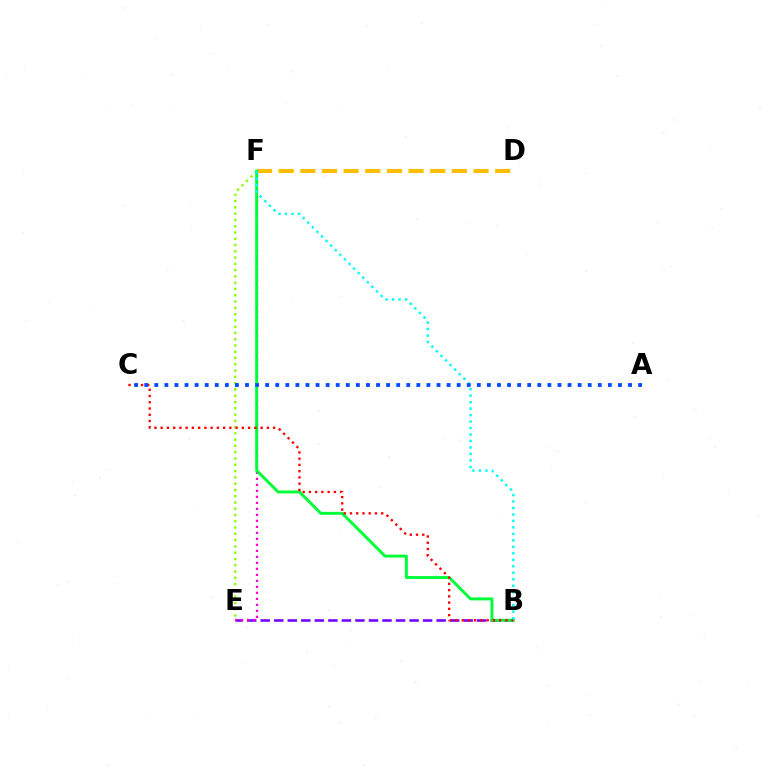{('D', 'F'): [{'color': '#ffbd00', 'line_style': 'dashed', 'thickness': 2.94}], ('B', 'E'): [{'color': '#7200ff', 'line_style': 'dashed', 'thickness': 1.84}], ('E', 'F'): [{'color': '#ff00cf', 'line_style': 'dotted', 'thickness': 1.63}, {'color': '#84ff00', 'line_style': 'dotted', 'thickness': 1.71}], ('B', 'F'): [{'color': '#00ff39', 'line_style': 'solid', 'thickness': 2.12}, {'color': '#00fff6', 'line_style': 'dotted', 'thickness': 1.76}], ('B', 'C'): [{'color': '#ff0000', 'line_style': 'dotted', 'thickness': 1.7}], ('A', 'C'): [{'color': '#004bff', 'line_style': 'dotted', 'thickness': 2.74}]}